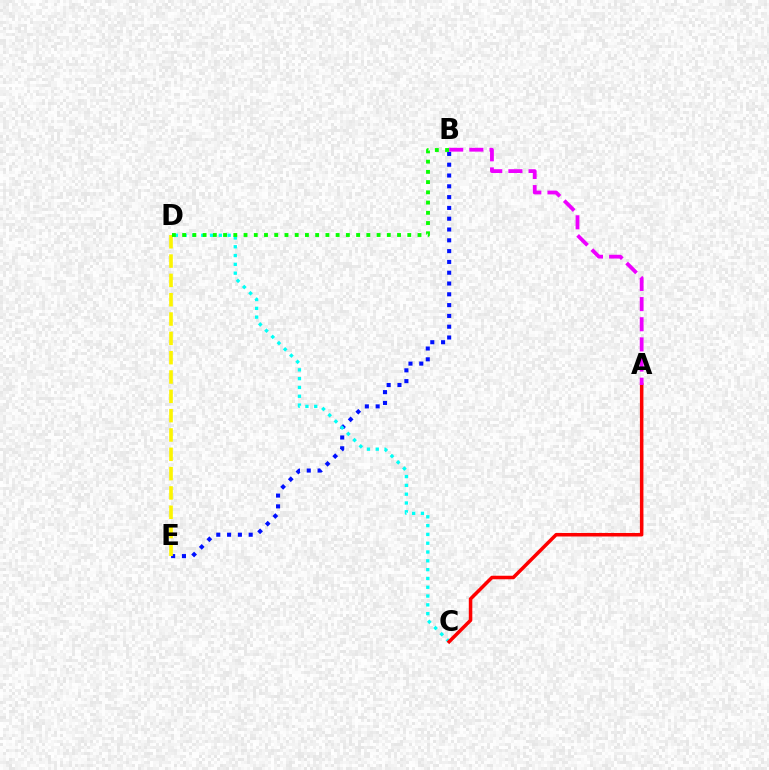{('B', 'E'): [{'color': '#0010ff', 'line_style': 'dotted', 'thickness': 2.93}], ('C', 'D'): [{'color': '#00fff6', 'line_style': 'dotted', 'thickness': 2.39}], ('A', 'C'): [{'color': '#ff0000', 'line_style': 'solid', 'thickness': 2.54}], ('D', 'E'): [{'color': '#fcf500', 'line_style': 'dashed', 'thickness': 2.63}], ('A', 'B'): [{'color': '#ee00ff', 'line_style': 'dashed', 'thickness': 2.74}], ('B', 'D'): [{'color': '#08ff00', 'line_style': 'dotted', 'thickness': 2.78}]}